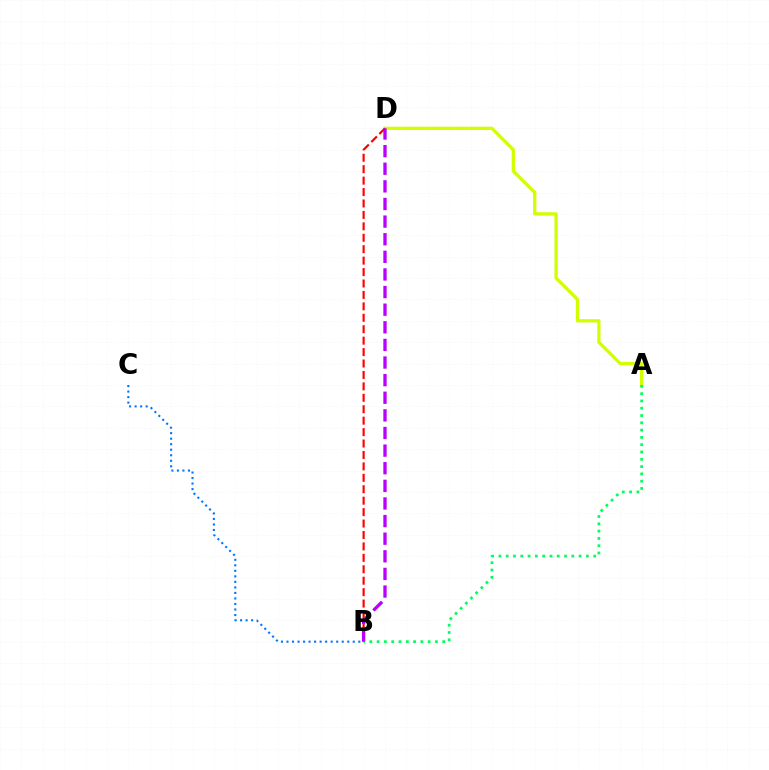{('A', 'D'): [{'color': '#d1ff00', 'line_style': 'solid', 'thickness': 2.36}], ('B', 'D'): [{'color': '#ff0000', 'line_style': 'dashed', 'thickness': 1.55}, {'color': '#b900ff', 'line_style': 'dashed', 'thickness': 2.39}], ('A', 'B'): [{'color': '#00ff5c', 'line_style': 'dotted', 'thickness': 1.98}], ('B', 'C'): [{'color': '#0074ff', 'line_style': 'dotted', 'thickness': 1.5}]}